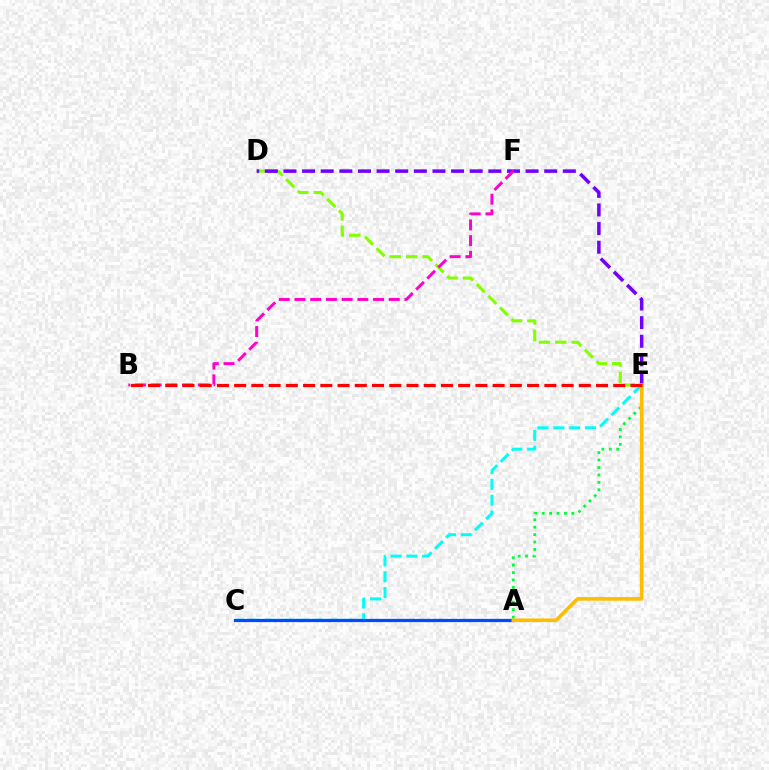{('A', 'E'): [{'color': '#00ff39', 'line_style': 'dotted', 'thickness': 2.02}, {'color': '#ffbd00', 'line_style': 'solid', 'thickness': 2.61}], ('D', 'E'): [{'color': '#84ff00', 'line_style': 'dashed', 'thickness': 2.23}, {'color': '#7200ff', 'line_style': 'dashed', 'thickness': 2.53}], ('C', 'E'): [{'color': '#00fff6', 'line_style': 'dashed', 'thickness': 2.15}], ('A', 'C'): [{'color': '#004bff', 'line_style': 'solid', 'thickness': 2.32}], ('B', 'F'): [{'color': '#ff00cf', 'line_style': 'dashed', 'thickness': 2.14}], ('B', 'E'): [{'color': '#ff0000', 'line_style': 'dashed', 'thickness': 2.34}]}